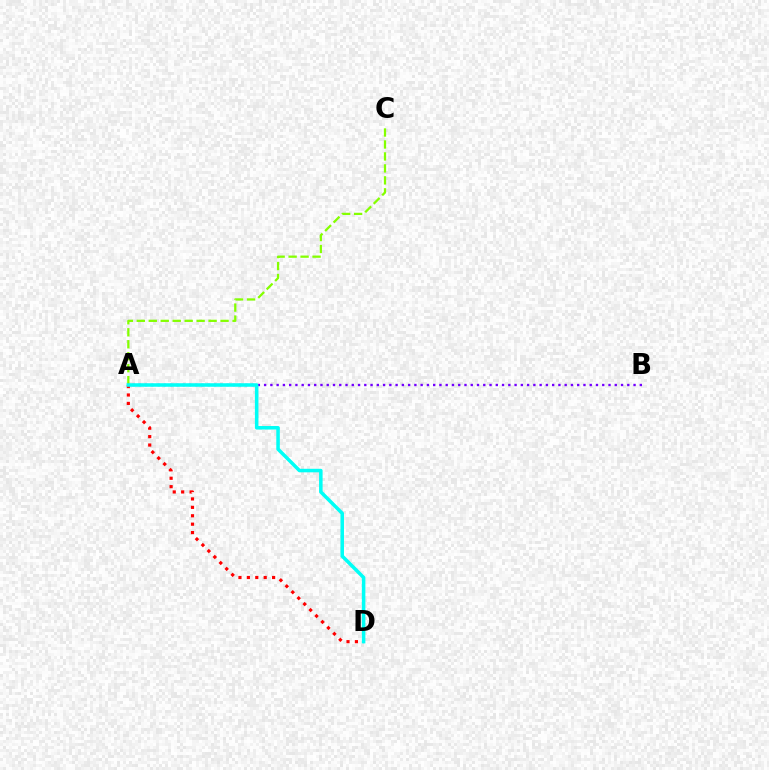{('A', 'C'): [{'color': '#84ff00', 'line_style': 'dashed', 'thickness': 1.63}], ('A', 'D'): [{'color': '#ff0000', 'line_style': 'dotted', 'thickness': 2.29}, {'color': '#00fff6', 'line_style': 'solid', 'thickness': 2.54}], ('A', 'B'): [{'color': '#7200ff', 'line_style': 'dotted', 'thickness': 1.7}]}